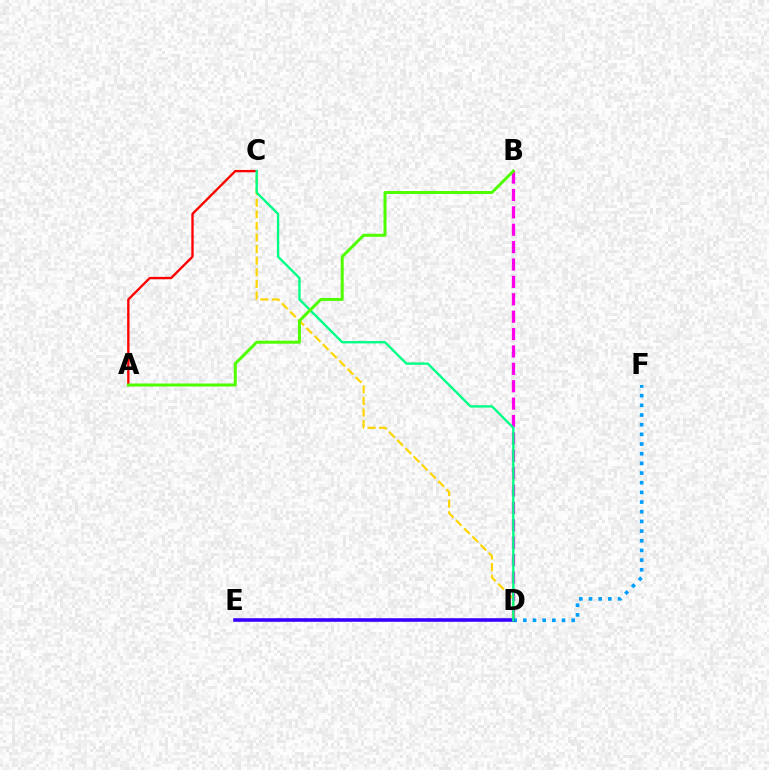{('B', 'D'): [{'color': '#ff00ed', 'line_style': 'dashed', 'thickness': 2.36}], ('C', 'D'): [{'color': '#ffd500', 'line_style': 'dashed', 'thickness': 1.57}, {'color': '#00ff86', 'line_style': 'solid', 'thickness': 1.7}], ('D', 'F'): [{'color': '#009eff', 'line_style': 'dotted', 'thickness': 2.63}], ('D', 'E'): [{'color': '#3700ff', 'line_style': 'solid', 'thickness': 2.57}], ('A', 'C'): [{'color': '#ff0000', 'line_style': 'solid', 'thickness': 1.69}], ('A', 'B'): [{'color': '#4fff00', 'line_style': 'solid', 'thickness': 2.14}]}